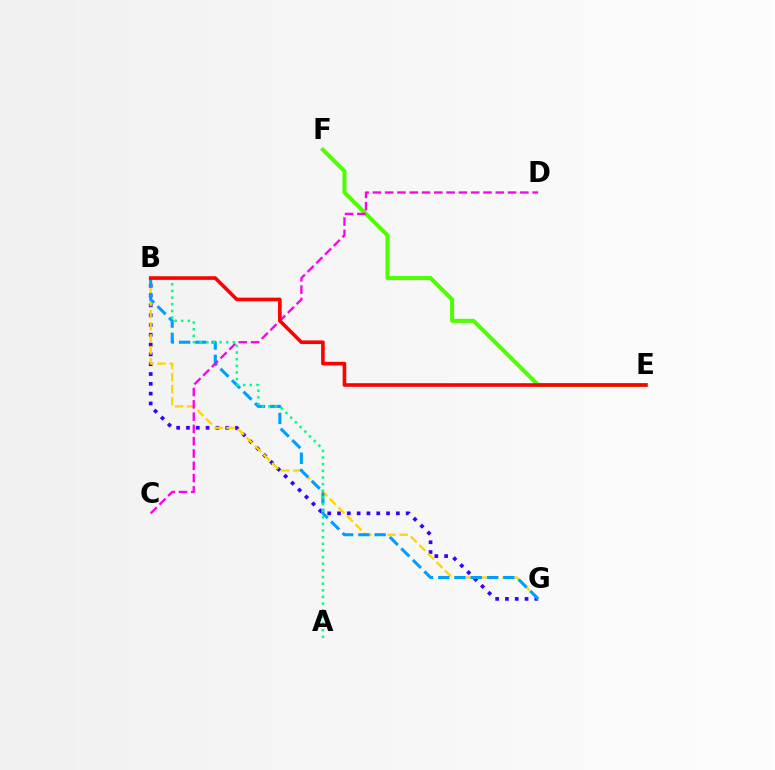{('E', 'F'): [{'color': '#4fff00', 'line_style': 'solid', 'thickness': 2.92}], ('B', 'G'): [{'color': '#3700ff', 'line_style': 'dotted', 'thickness': 2.66}, {'color': '#ffd500', 'line_style': 'dashed', 'thickness': 1.64}, {'color': '#009eff', 'line_style': 'dashed', 'thickness': 2.21}], ('C', 'D'): [{'color': '#ff00ed', 'line_style': 'dashed', 'thickness': 1.67}], ('A', 'B'): [{'color': '#00ff86', 'line_style': 'dotted', 'thickness': 1.8}], ('B', 'E'): [{'color': '#ff0000', 'line_style': 'solid', 'thickness': 2.6}]}